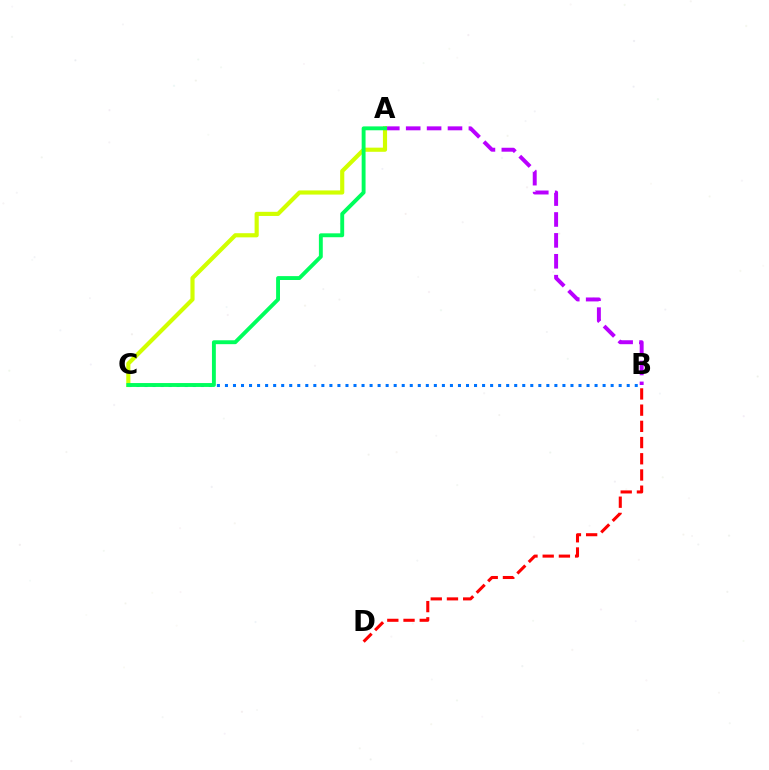{('B', 'C'): [{'color': '#0074ff', 'line_style': 'dotted', 'thickness': 2.18}], ('B', 'D'): [{'color': '#ff0000', 'line_style': 'dashed', 'thickness': 2.2}], ('A', 'B'): [{'color': '#b900ff', 'line_style': 'dashed', 'thickness': 2.84}], ('A', 'C'): [{'color': '#d1ff00', 'line_style': 'solid', 'thickness': 2.98}, {'color': '#00ff5c', 'line_style': 'solid', 'thickness': 2.8}]}